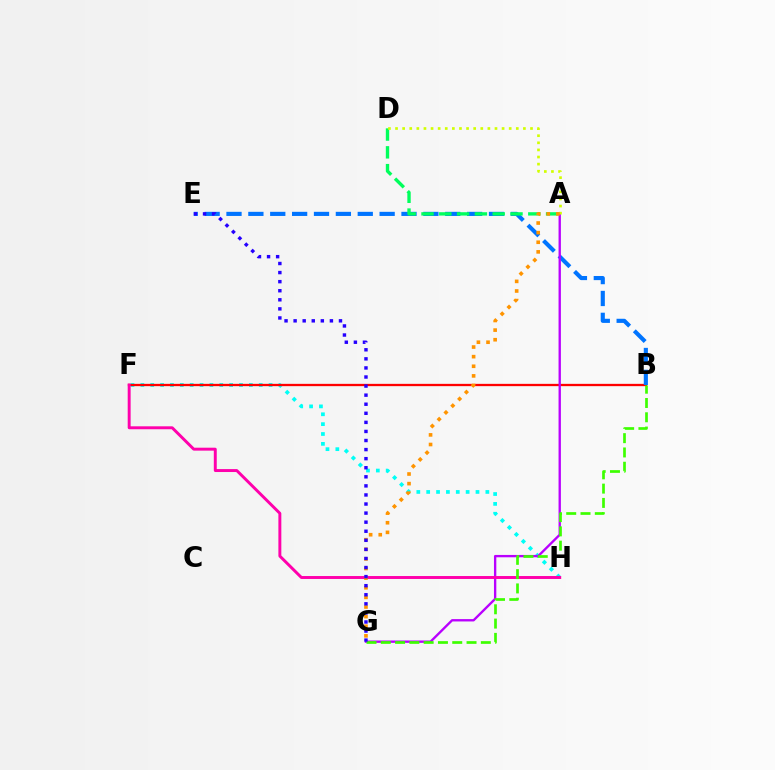{('F', 'H'): [{'color': '#00fff6', 'line_style': 'dotted', 'thickness': 2.68}, {'color': '#ff00ac', 'line_style': 'solid', 'thickness': 2.11}], ('B', 'F'): [{'color': '#ff0000', 'line_style': 'solid', 'thickness': 1.66}], ('B', 'E'): [{'color': '#0074ff', 'line_style': 'dashed', 'thickness': 2.97}], ('A', 'G'): [{'color': '#b900ff', 'line_style': 'solid', 'thickness': 1.69}, {'color': '#ff9400', 'line_style': 'dotted', 'thickness': 2.61}], ('A', 'D'): [{'color': '#00ff5c', 'line_style': 'dashed', 'thickness': 2.42}, {'color': '#d1ff00', 'line_style': 'dotted', 'thickness': 1.93}], ('B', 'G'): [{'color': '#3dff00', 'line_style': 'dashed', 'thickness': 1.94}], ('E', 'G'): [{'color': '#2500ff', 'line_style': 'dotted', 'thickness': 2.47}]}